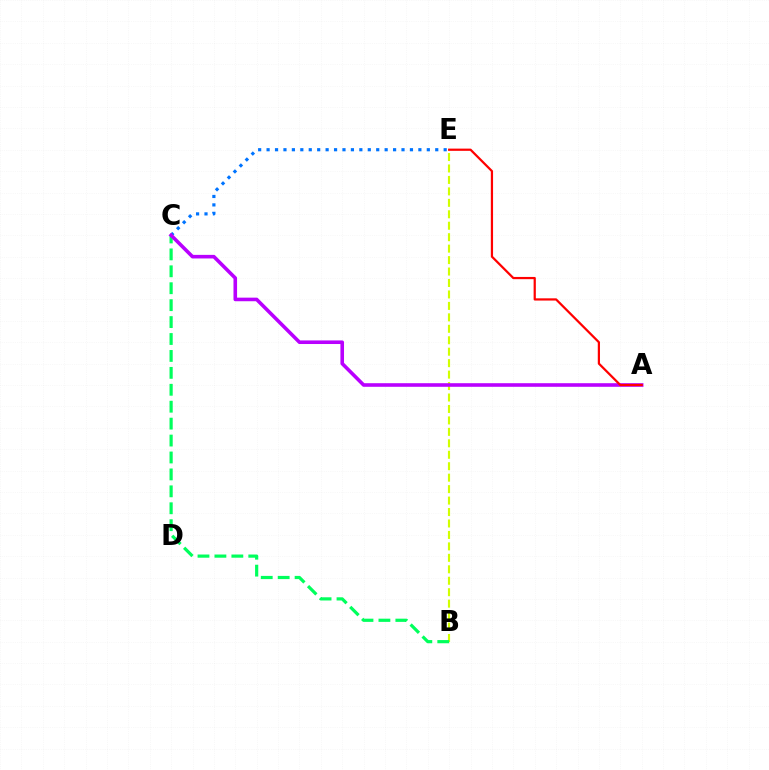{('B', 'E'): [{'color': '#d1ff00', 'line_style': 'dashed', 'thickness': 1.56}], ('C', 'E'): [{'color': '#0074ff', 'line_style': 'dotted', 'thickness': 2.29}], ('B', 'C'): [{'color': '#00ff5c', 'line_style': 'dashed', 'thickness': 2.3}], ('A', 'C'): [{'color': '#b900ff', 'line_style': 'solid', 'thickness': 2.59}], ('A', 'E'): [{'color': '#ff0000', 'line_style': 'solid', 'thickness': 1.61}]}